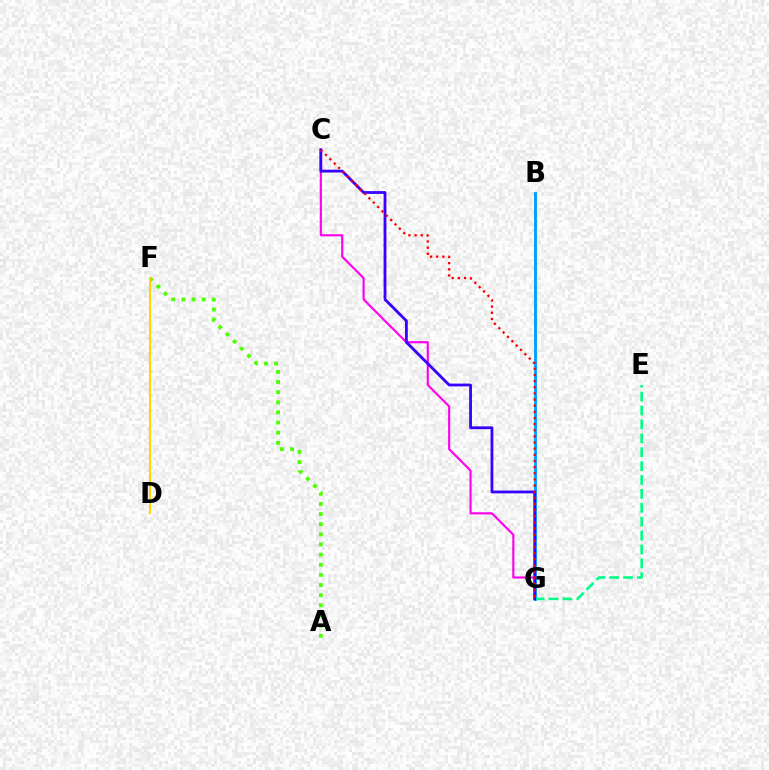{('B', 'G'): [{'color': '#009eff', 'line_style': 'solid', 'thickness': 2.06}], ('E', 'G'): [{'color': '#00ff86', 'line_style': 'dashed', 'thickness': 1.89}], ('A', 'F'): [{'color': '#4fff00', 'line_style': 'dotted', 'thickness': 2.76}], ('C', 'G'): [{'color': '#ff00ed', 'line_style': 'solid', 'thickness': 1.54}, {'color': '#3700ff', 'line_style': 'solid', 'thickness': 2.02}, {'color': '#ff0000', 'line_style': 'dotted', 'thickness': 1.67}], ('D', 'F'): [{'color': '#ffd500', 'line_style': 'solid', 'thickness': 1.51}]}